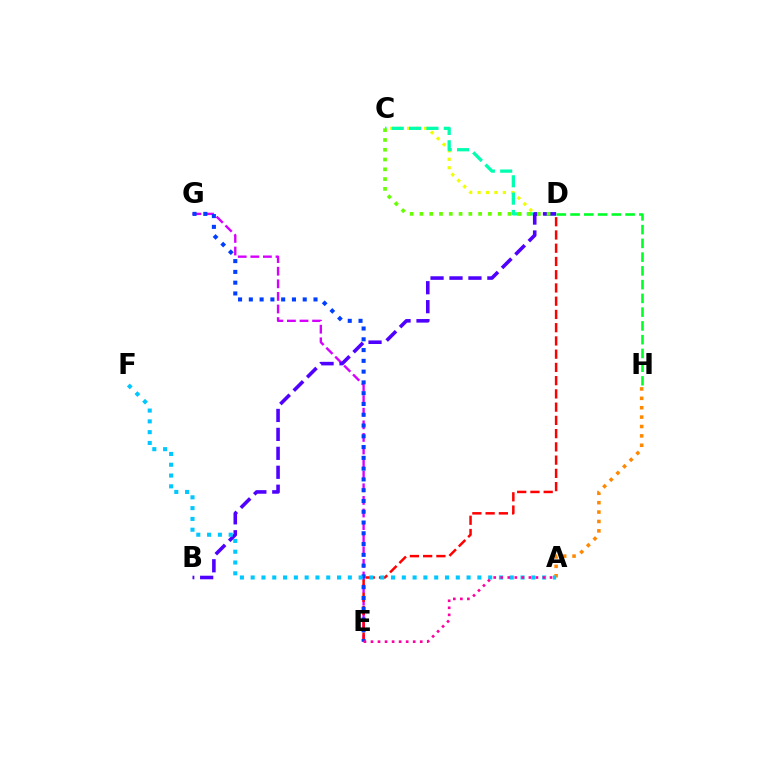{('E', 'G'): [{'color': '#d600ff', 'line_style': 'dashed', 'thickness': 1.71}, {'color': '#003fff', 'line_style': 'dotted', 'thickness': 2.93}], ('C', 'D'): [{'color': '#eeff00', 'line_style': 'dotted', 'thickness': 2.29}, {'color': '#00ffaf', 'line_style': 'dashed', 'thickness': 2.35}, {'color': '#66ff00', 'line_style': 'dotted', 'thickness': 2.66}], ('D', 'E'): [{'color': '#ff0000', 'line_style': 'dashed', 'thickness': 1.8}], ('B', 'D'): [{'color': '#4f00ff', 'line_style': 'dashed', 'thickness': 2.57}], ('D', 'H'): [{'color': '#00ff27', 'line_style': 'dashed', 'thickness': 1.87}], ('A', 'H'): [{'color': '#ff8800', 'line_style': 'dotted', 'thickness': 2.55}], ('A', 'F'): [{'color': '#00c7ff', 'line_style': 'dotted', 'thickness': 2.93}], ('A', 'E'): [{'color': '#ff00a0', 'line_style': 'dotted', 'thickness': 1.91}]}